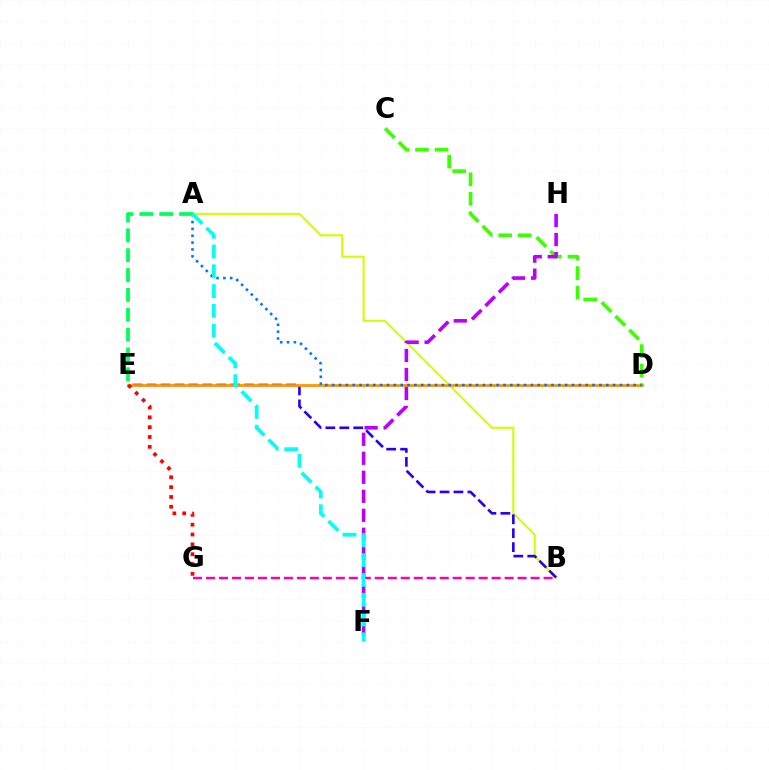{('A', 'B'): [{'color': '#d1ff00', 'line_style': 'solid', 'thickness': 1.51}], ('B', 'G'): [{'color': '#ff00ac', 'line_style': 'dashed', 'thickness': 1.76}], ('B', 'E'): [{'color': '#2500ff', 'line_style': 'dashed', 'thickness': 1.89}], ('D', 'E'): [{'color': '#ff9400', 'line_style': 'solid', 'thickness': 1.98}], ('C', 'D'): [{'color': '#3dff00', 'line_style': 'dashed', 'thickness': 2.65}], ('E', 'G'): [{'color': '#ff0000', 'line_style': 'dotted', 'thickness': 2.67}], ('A', 'D'): [{'color': '#0074ff', 'line_style': 'dotted', 'thickness': 1.86}], ('A', 'E'): [{'color': '#00ff5c', 'line_style': 'dashed', 'thickness': 2.7}], ('F', 'H'): [{'color': '#b900ff', 'line_style': 'dashed', 'thickness': 2.58}], ('A', 'F'): [{'color': '#00fff6', 'line_style': 'dashed', 'thickness': 2.69}]}